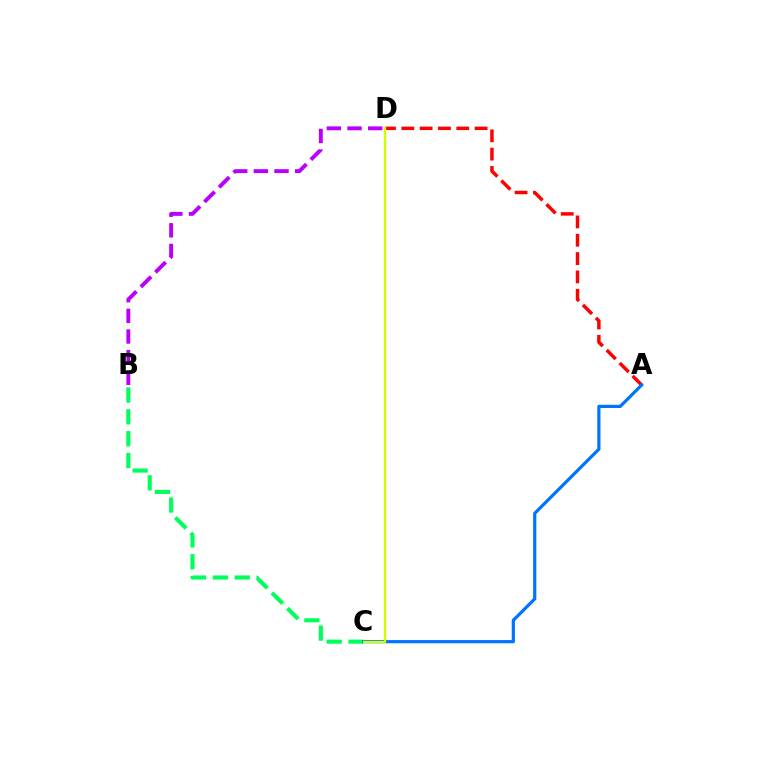{('B', 'D'): [{'color': '#b900ff', 'line_style': 'dashed', 'thickness': 2.81}], ('A', 'D'): [{'color': '#ff0000', 'line_style': 'dashed', 'thickness': 2.49}], ('B', 'C'): [{'color': '#00ff5c', 'line_style': 'dashed', 'thickness': 2.97}], ('A', 'C'): [{'color': '#0074ff', 'line_style': 'solid', 'thickness': 2.31}], ('C', 'D'): [{'color': '#d1ff00', 'line_style': 'solid', 'thickness': 1.69}]}